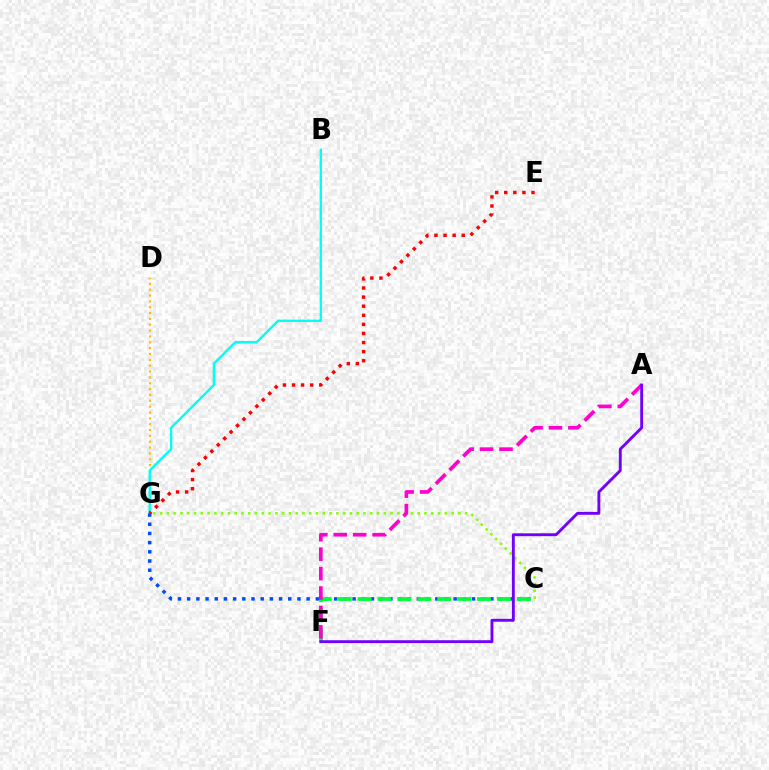{('C', 'G'): [{'color': '#84ff00', 'line_style': 'dotted', 'thickness': 1.84}, {'color': '#004bff', 'line_style': 'dotted', 'thickness': 2.5}], ('D', 'G'): [{'color': '#ffbd00', 'line_style': 'dotted', 'thickness': 1.59}], ('B', 'G'): [{'color': '#00fff6', 'line_style': 'solid', 'thickness': 1.7}], ('E', 'G'): [{'color': '#ff0000', 'line_style': 'dotted', 'thickness': 2.47}], ('C', 'F'): [{'color': '#00ff39', 'line_style': 'dashed', 'thickness': 2.7}], ('A', 'F'): [{'color': '#ff00cf', 'line_style': 'dashed', 'thickness': 2.64}, {'color': '#7200ff', 'line_style': 'solid', 'thickness': 2.07}]}